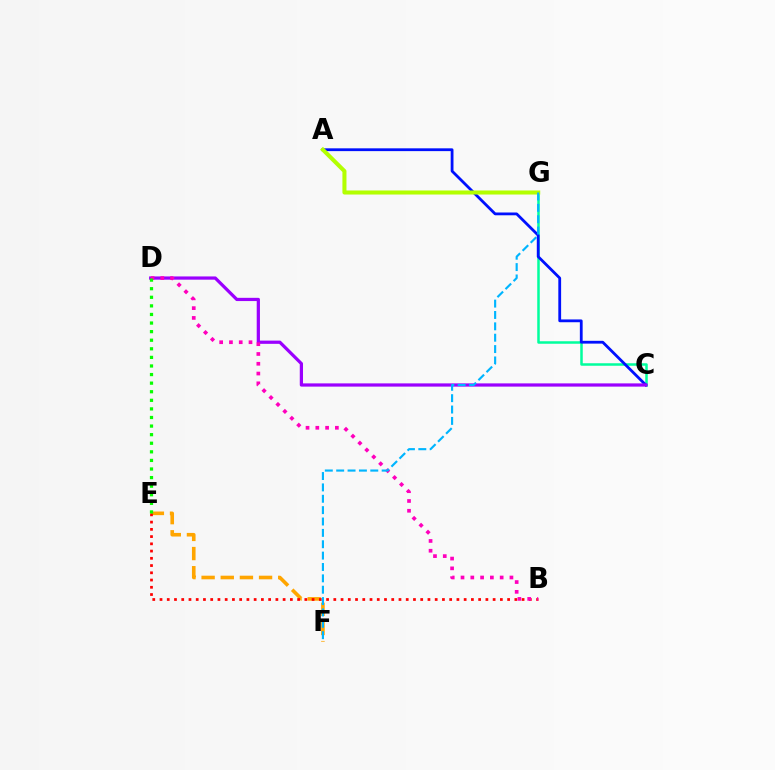{('E', 'F'): [{'color': '#ffa500', 'line_style': 'dashed', 'thickness': 2.6}], ('C', 'G'): [{'color': '#00ff9d', 'line_style': 'solid', 'thickness': 1.81}], ('A', 'C'): [{'color': '#0010ff', 'line_style': 'solid', 'thickness': 2.01}], ('A', 'G'): [{'color': '#b3ff00', 'line_style': 'solid', 'thickness': 2.92}], ('B', 'E'): [{'color': '#ff0000', 'line_style': 'dotted', 'thickness': 1.97}], ('C', 'D'): [{'color': '#9b00ff', 'line_style': 'solid', 'thickness': 2.33}], ('B', 'D'): [{'color': '#ff00bd', 'line_style': 'dotted', 'thickness': 2.66}], ('F', 'G'): [{'color': '#00b5ff', 'line_style': 'dashed', 'thickness': 1.54}], ('D', 'E'): [{'color': '#08ff00', 'line_style': 'dotted', 'thickness': 2.33}]}